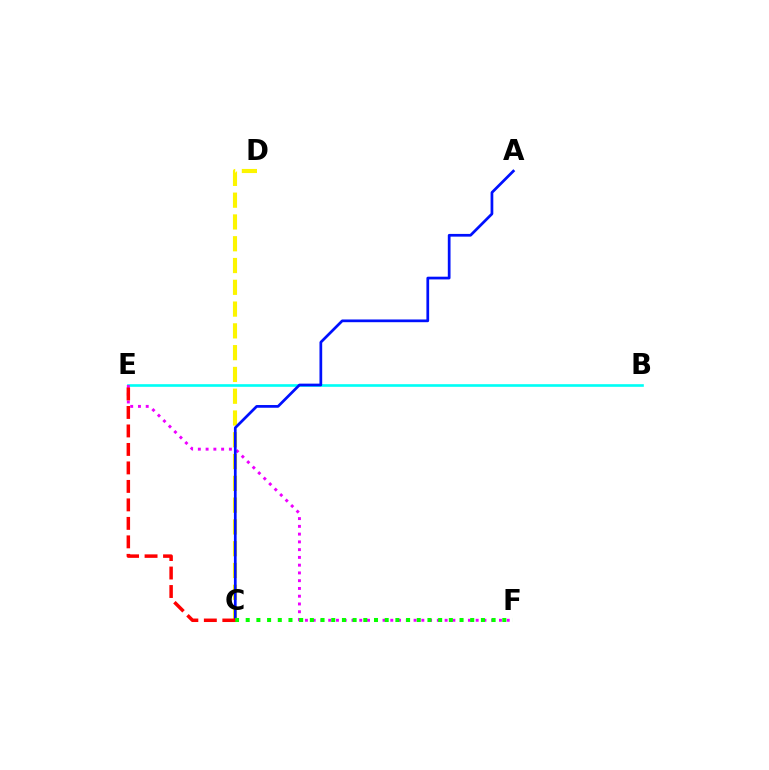{('B', 'E'): [{'color': '#00fff6', 'line_style': 'solid', 'thickness': 1.9}], ('C', 'D'): [{'color': '#fcf500', 'line_style': 'dashed', 'thickness': 2.96}], ('E', 'F'): [{'color': '#ee00ff', 'line_style': 'dotted', 'thickness': 2.11}], ('A', 'C'): [{'color': '#0010ff', 'line_style': 'solid', 'thickness': 1.96}], ('C', 'F'): [{'color': '#08ff00', 'line_style': 'dotted', 'thickness': 2.9}], ('C', 'E'): [{'color': '#ff0000', 'line_style': 'dashed', 'thickness': 2.51}]}